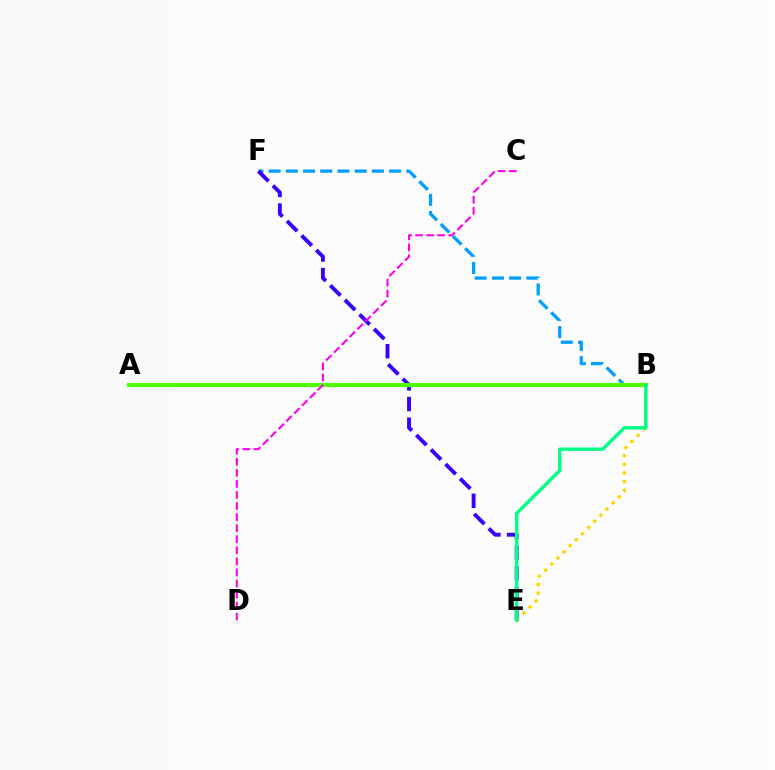{('B', 'F'): [{'color': '#009eff', 'line_style': 'dashed', 'thickness': 2.34}], ('A', 'B'): [{'color': '#ff0000', 'line_style': 'solid', 'thickness': 1.7}, {'color': '#4fff00', 'line_style': 'solid', 'thickness': 2.98}], ('E', 'F'): [{'color': '#3700ff', 'line_style': 'dashed', 'thickness': 2.8}], ('B', 'E'): [{'color': '#ffd500', 'line_style': 'dotted', 'thickness': 2.35}, {'color': '#00ff86', 'line_style': 'solid', 'thickness': 2.45}], ('C', 'D'): [{'color': '#ff00ed', 'line_style': 'dashed', 'thickness': 1.5}]}